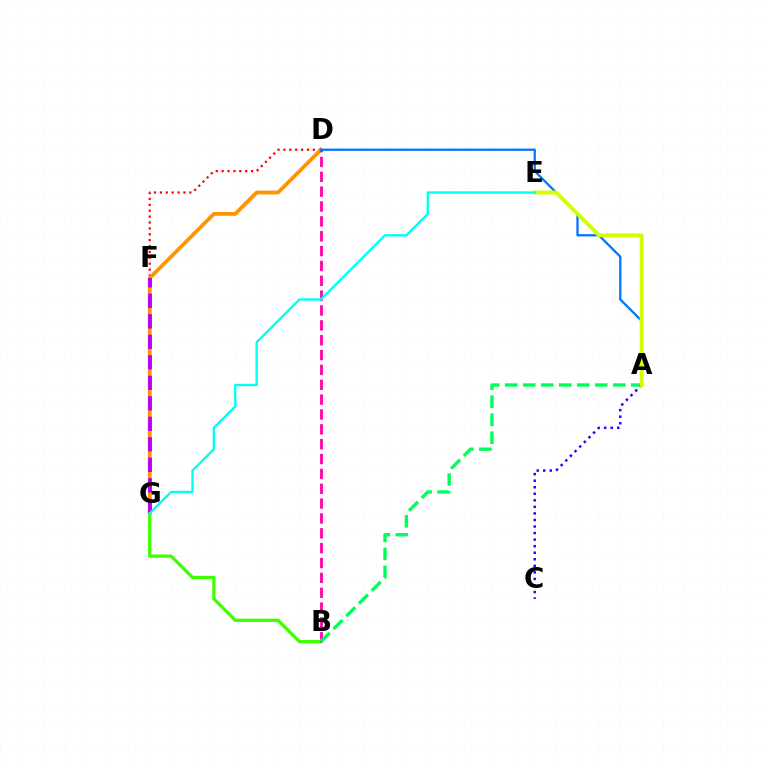{('D', 'F'): [{'color': '#ff0000', 'line_style': 'dotted', 'thickness': 1.6}], ('D', 'G'): [{'color': '#ff9400', 'line_style': 'solid', 'thickness': 2.73}], ('B', 'G'): [{'color': '#3dff00', 'line_style': 'solid', 'thickness': 2.35}], ('B', 'D'): [{'color': '#ff00ac', 'line_style': 'dashed', 'thickness': 2.02}], ('A', 'D'): [{'color': '#0074ff', 'line_style': 'solid', 'thickness': 1.63}], ('F', 'G'): [{'color': '#b900ff', 'line_style': 'dashed', 'thickness': 2.78}], ('A', 'B'): [{'color': '#00ff5c', 'line_style': 'dashed', 'thickness': 2.45}], ('A', 'C'): [{'color': '#2500ff', 'line_style': 'dotted', 'thickness': 1.78}], ('A', 'E'): [{'color': '#d1ff00', 'line_style': 'solid', 'thickness': 2.83}], ('E', 'G'): [{'color': '#00fff6', 'line_style': 'solid', 'thickness': 1.7}]}